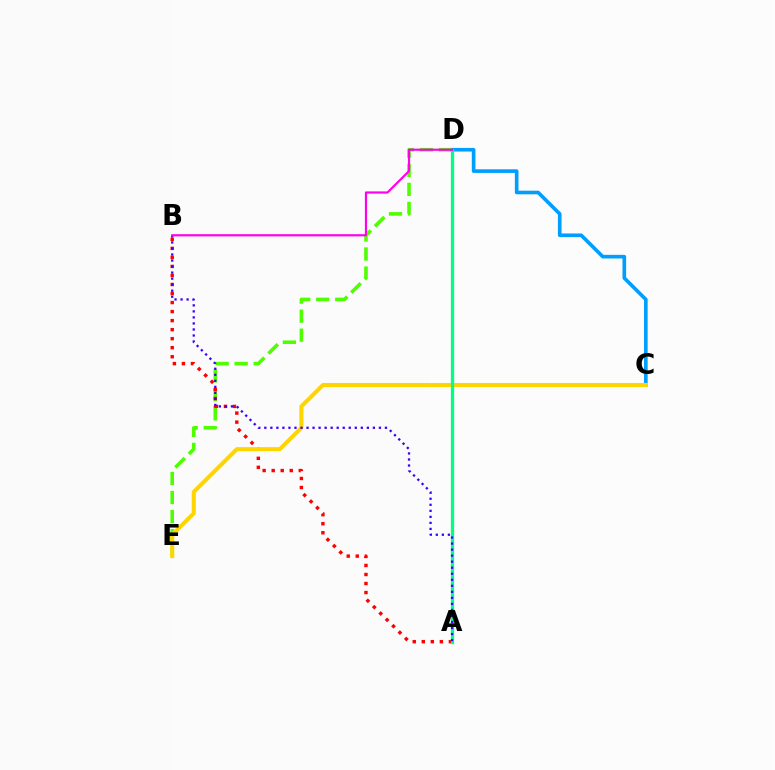{('C', 'D'): [{'color': '#009eff', 'line_style': 'solid', 'thickness': 2.61}], ('D', 'E'): [{'color': '#4fff00', 'line_style': 'dashed', 'thickness': 2.58}], ('A', 'B'): [{'color': '#ff0000', 'line_style': 'dotted', 'thickness': 2.45}, {'color': '#3700ff', 'line_style': 'dotted', 'thickness': 1.64}], ('C', 'E'): [{'color': '#ffd500', 'line_style': 'solid', 'thickness': 2.92}], ('A', 'D'): [{'color': '#00ff86', 'line_style': 'solid', 'thickness': 2.35}], ('B', 'D'): [{'color': '#ff00ed', 'line_style': 'solid', 'thickness': 1.57}]}